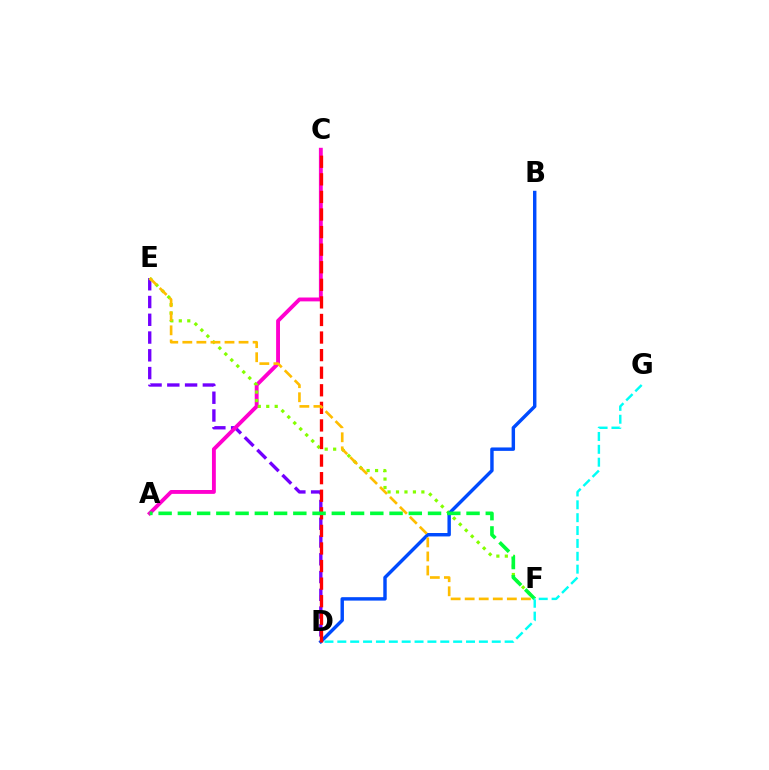{('D', 'E'): [{'color': '#7200ff', 'line_style': 'dashed', 'thickness': 2.41}], ('A', 'C'): [{'color': '#ff00cf', 'line_style': 'solid', 'thickness': 2.79}], ('E', 'F'): [{'color': '#84ff00', 'line_style': 'dotted', 'thickness': 2.3}, {'color': '#ffbd00', 'line_style': 'dashed', 'thickness': 1.91}], ('B', 'D'): [{'color': '#004bff', 'line_style': 'solid', 'thickness': 2.47}], ('C', 'D'): [{'color': '#ff0000', 'line_style': 'dashed', 'thickness': 2.39}], ('A', 'F'): [{'color': '#00ff39', 'line_style': 'dashed', 'thickness': 2.61}], ('D', 'G'): [{'color': '#00fff6', 'line_style': 'dashed', 'thickness': 1.75}]}